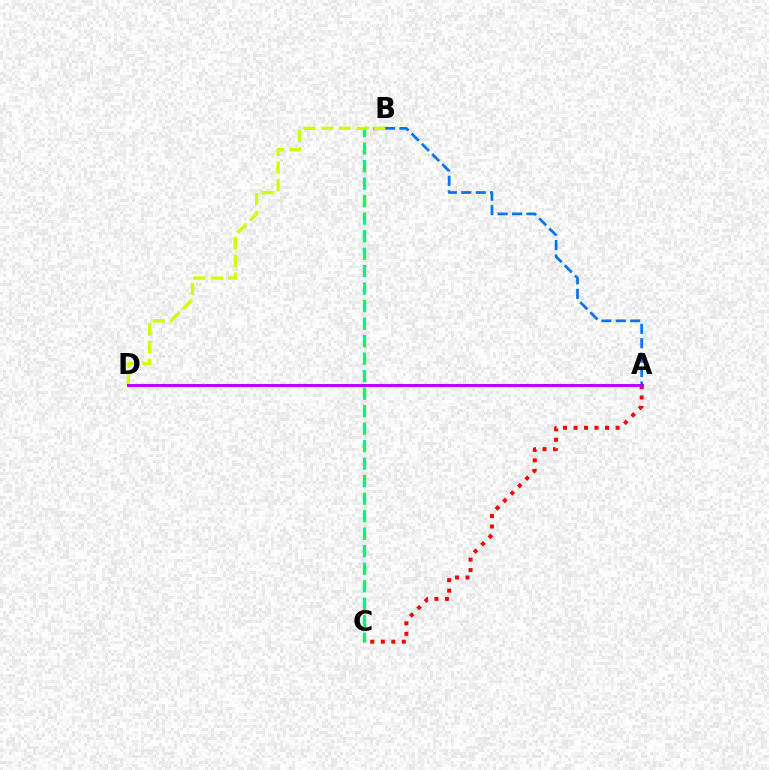{('A', 'B'): [{'color': '#0074ff', 'line_style': 'dashed', 'thickness': 1.96}], ('B', 'C'): [{'color': '#00ff5c', 'line_style': 'dashed', 'thickness': 2.38}], ('A', 'C'): [{'color': '#ff0000', 'line_style': 'dotted', 'thickness': 2.85}], ('B', 'D'): [{'color': '#d1ff00', 'line_style': 'dashed', 'thickness': 2.4}], ('A', 'D'): [{'color': '#b900ff', 'line_style': 'solid', 'thickness': 2.1}]}